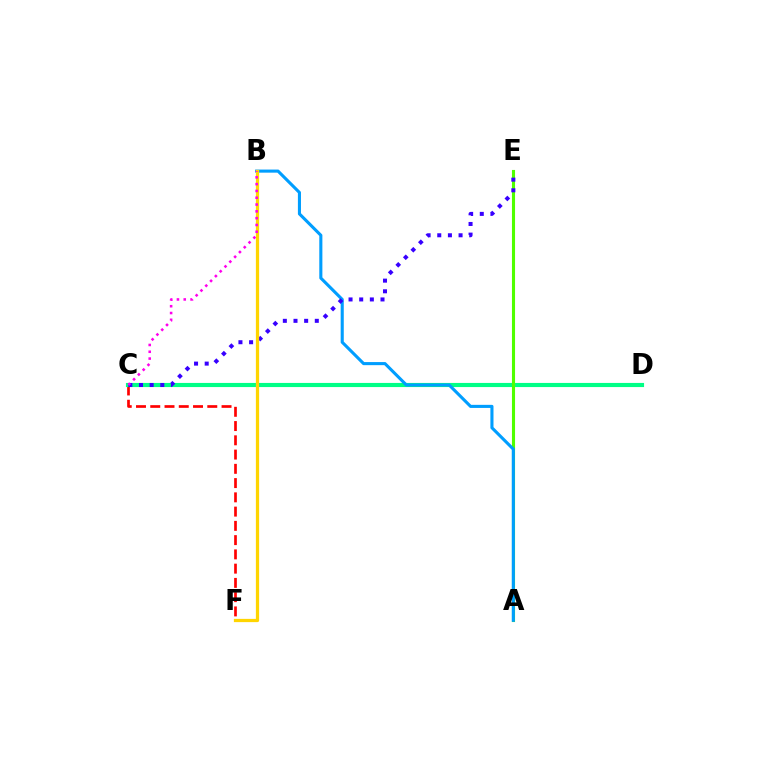{('C', 'F'): [{'color': '#ff0000', 'line_style': 'dashed', 'thickness': 1.94}], ('C', 'D'): [{'color': '#00ff86', 'line_style': 'solid', 'thickness': 2.97}], ('A', 'E'): [{'color': '#4fff00', 'line_style': 'solid', 'thickness': 2.24}], ('A', 'B'): [{'color': '#009eff', 'line_style': 'solid', 'thickness': 2.22}], ('C', 'E'): [{'color': '#3700ff', 'line_style': 'dotted', 'thickness': 2.89}], ('B', 'F'): [{'color': '#ffd500', 'line_style': 'solid', 'thickness': 2.33}], ('B', 'C'): [{'color': '#ff00ed', 'line_style': 'dotted', 'thickness': 1.85}]}